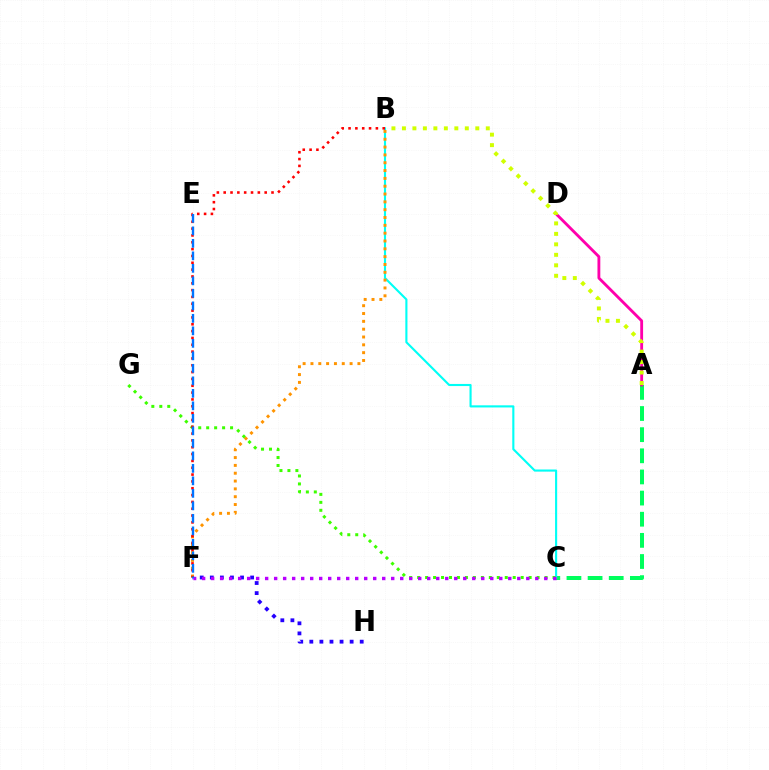{('A', 'C'): [{'color': '#00ff5c', 'line_style': 'dashed', 'thickness': 2.87}], ('B', 'C'): [{'color': '#00fff6', 'line_style': 'solid', 'thickness': 1.53}], ('C', 'G'): [{'color': '#3dff00', 'line_style': 'dotted', 'thickness': 2.16}], ('A', 'D'): [{'color': '#ff00ac', 'line_style': 'solid', 'thickness': 2.04}], ('F', 'H'): [{'color': '#2500ff', 'line_style': 'dotted', 'thickness': 2.74}], ('C', 'F'): [{'color': '#b900ff', 'line_style': 'dotted', 'thickness': 2.45}], ('B', 'F'): [{'color': '#ff9400', 'line_style': 'dotted', 'thickness': 2.13}, {'color': '#ff0000', 'line_style': 'dotted', 'thickness': 1.86}], ('A', 'B'): [{'color': '#d1ff00', 'line_style': 'dotted', 'thickness': 2.85}], ('E', 'F'): [{'color': '#0074ff', 'line_style': 'dashed', 'thickness': 1.7}]}